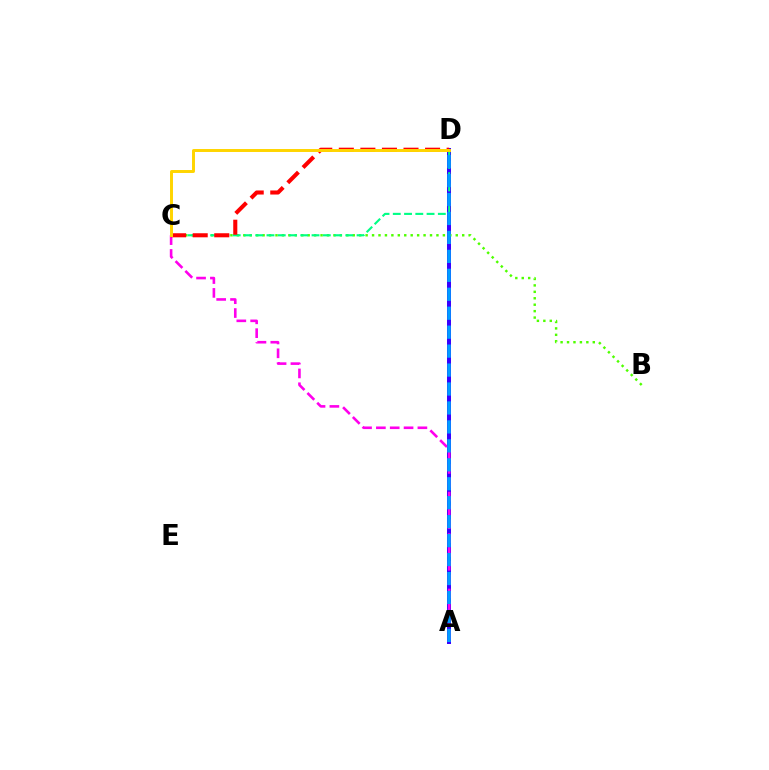{('A', 'D'): [{'color': '#3700ff', 'line_style': 'solid', 'thickness': 2.87}, {'color': '#009eff', 'line_style': 'dashed', 'thickness': 2.57}], ('B', 'C'): [{'color': '#4fff00', 'line_style': 'dotted', 'thickness': 1.75}], ('C', 'D'): [{'color': '#00ff86', 'line_style': 'dashed', 'thickness': 1.53}, {'color': '#ff0000', 'line_style': 'dashed', 'thickness': 2.93}, {'color': '#ffd500', 'line_style': 'solid', 'thickness': 2.12}], ('A', 'C'): [{'color': '#ff00ed', 'line_style': 'dashed', 'thickness': 1.88}]}